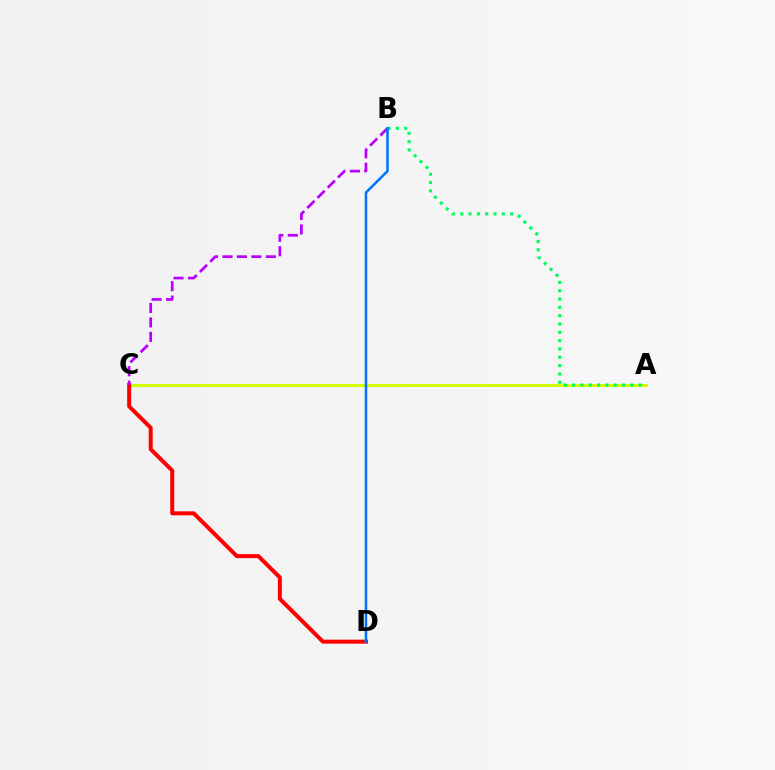{('A', 'C'): [{'color': '#d1ff00', 'line_style': 'solid', 'thickness': 2.14}], ('A', 'B'): [{'color': '#00ff5c', 'line_style': 'dotted', 'thickness': 2.26}], ('C', 'D'): [{'color': '#ff0000', 'line_style': 'solid', 'thickness': 2.87}], ('B', 'C'): [{'color': '#b900ff', 'line_style': 'dashed', 'thickness': 1.96}], ('B', 'D'): [{'color': '#0074ff', 'line_style': 'solid', 'thickness': 1.82}]}